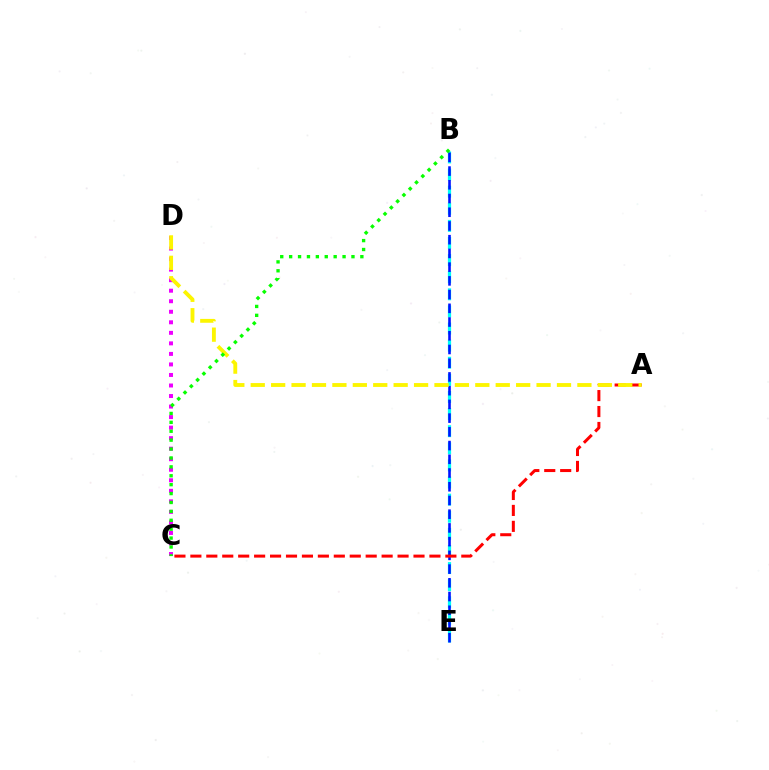{('B', 'E'): [{'color': '#00fff6', 'line_style': 'dashed', 'thickness': 2.32}, {'color': '#0010ff', 'line_style': 'dashed', 'thickness': 1.86}], ('C', 'D'): [{'color': '#ee00ff', 'line_style': 'dotted', 'thickness': 2.86}], ('A', 'C'): [{'color': '#ff0000', 'line_style': 'dashed', 'thickness': 2.17}], ('A', 'D'): [{'color': '#fcf500', 'line_style': 'dashed', 'thickness': 2.77}], ('B', 'C'): [{'color': '#08ff00', 'line_style': 'dotted', 'thickness': 2.42}]}